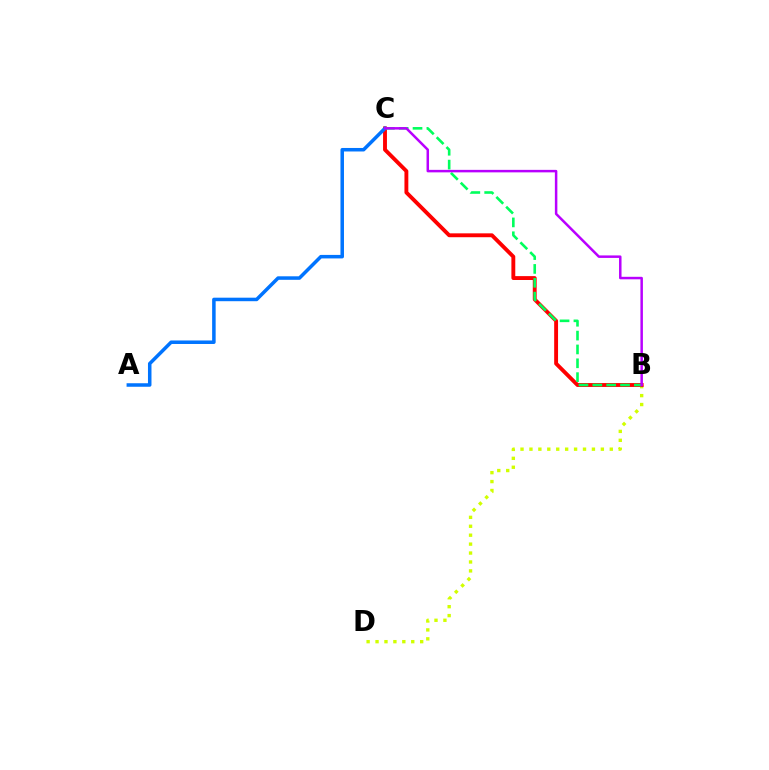{('B', 'D'): [{'color': '#d1ff00', 'line_style': 'dotted', 'thickness': 2.43}], ('B', 'C'): [{'color': '#ff0000', 'line_style': 'solid', 'thickness': 2.79}, {'color': '#00ff5c', 'line_style': 'dashed', 'thickness': 1.88}, {'color': '#b900ff', 'line_style': 'solid', 'thickness': 1.8}], ('A', 'C'): [{'color': '#0074ff', 'line_style': 'solid', 'thickness': 2.53}]}